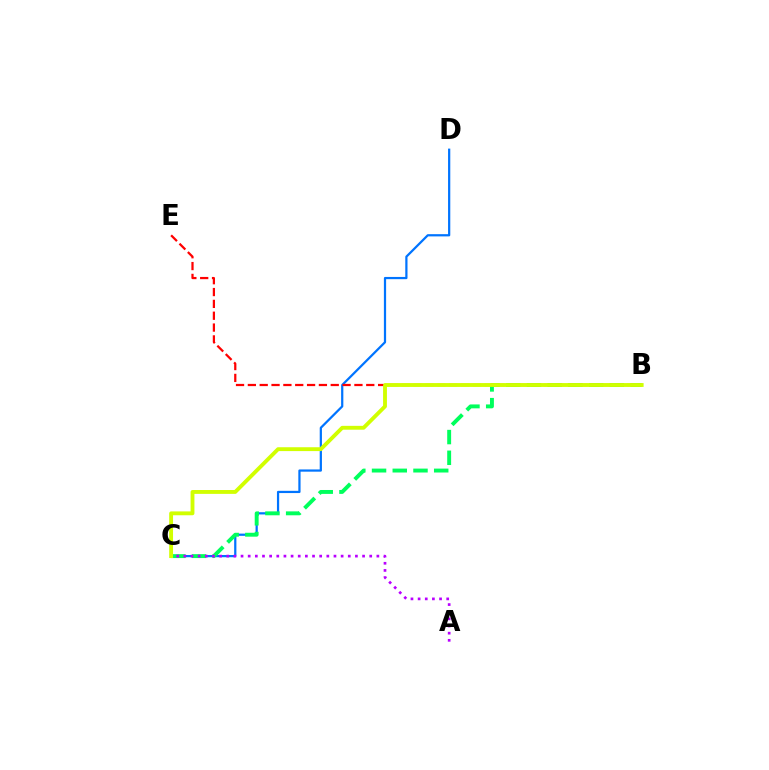{('C', 'D'): [{'color': '#0074ff', 'line_style': 'solid', 'thickness': 1.61}], ('B', 'C'): [{'color': '#00ff5c', 'line_style': 'dashed', 'thickness': 2.82}, {'color': '#d1ff00', 'line_style': 'solid', 'thickness': 2.78}], ('B', 'E'): [{'color': '#ff0000', 'line_style': 'dashed', 'thickness': 1.61}], ('A', 'C'): [{'color': '#b900ff', 'line_style': 'dotted', 'thickness': 1.94}]}